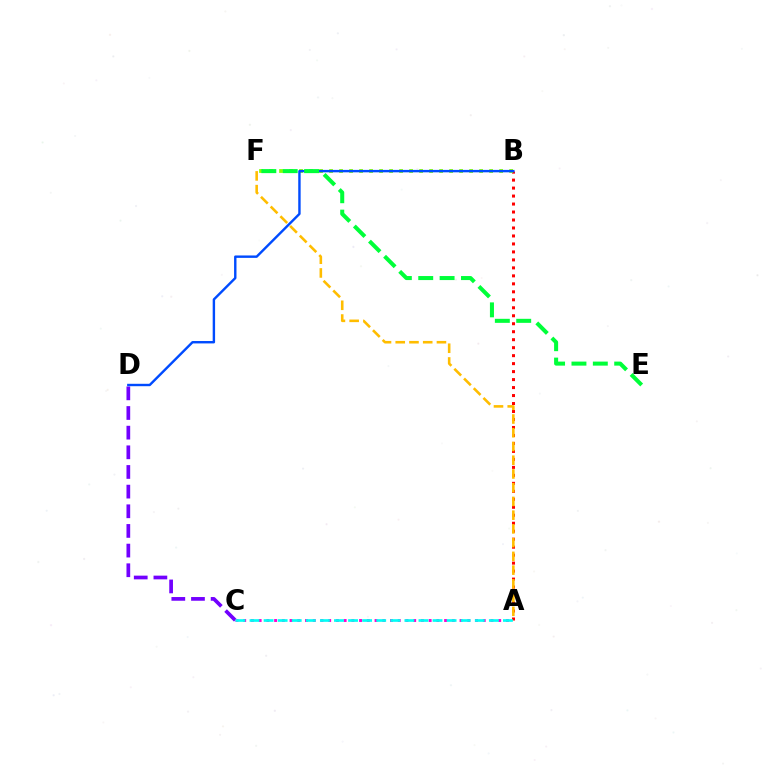{('C', 'D'): [{'color': '#7200ff', 'line_style': 'dashed', 'thickness': 2.67}], ('A', 'B'): [{'color': '#ff0000', 'line_style': 'dotted', 'thickness': 2.17}], ('B', 'F'): [{'color': '#84ff00', 'line_style': 'dotted', 'thickness': 2.72}], ('B', 'D'): [{'color': '#004bff', 'line_style': 'solid', 'thickness': 1.73}], ('A', 'F'): [{'color': '#ffbd00', 'line_style': 'dashed', 'thickness': 1.87}], ('A', 'C'): [{'color': '#ff00cf', 'line_style': 'dotted', 'thickness': 2.1}, {'color': '#00fff6', 'line_style': 'dashed', 'thickness': 1.91}], ('E', 'F'): [{'color': '#00ff39', 'line_style': 'dashed', 'thickness': 2.9}]}